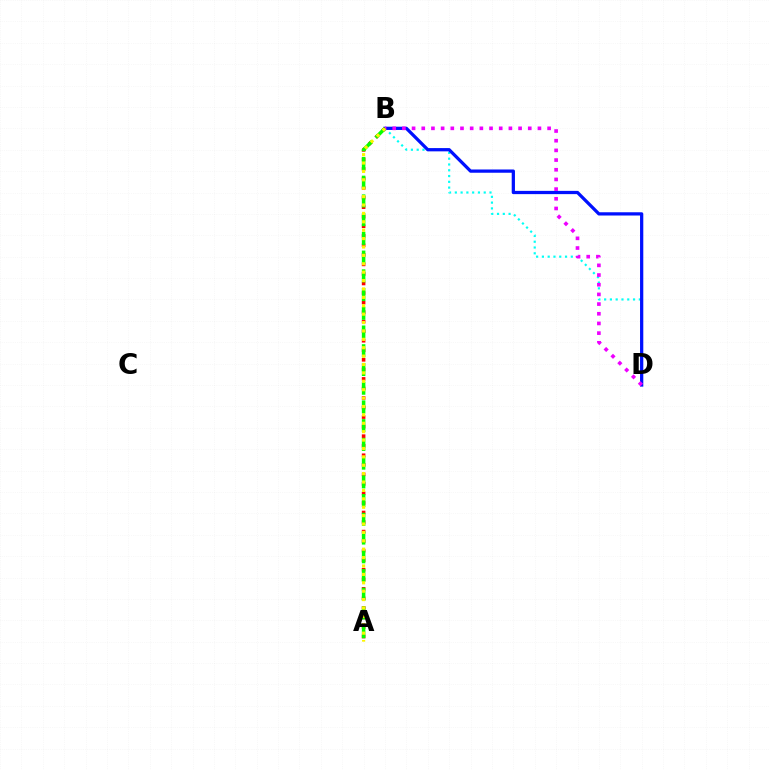{('A', 'B'): [{'color': '#ff0000', 'line_style': 'dotted', 'thickness': 2.59}, {'color': '#08ff00', 'line_style': 'dashed', 'thickness': 2.54}, {'color': '#fcf500', 'line_style': 'dotted', 'thickness': 2.28}], ('B', 'D'): [{'color': '#00fff6', 'line_style': 'dotted', 'thickness': 1.57}, {'color': '#0010ff', 'line_style': 'solid', 'thickness': 2.34}, {'color': '#ee00ff', 'line_style': 'dotted', 'thickness': 2.63}]}